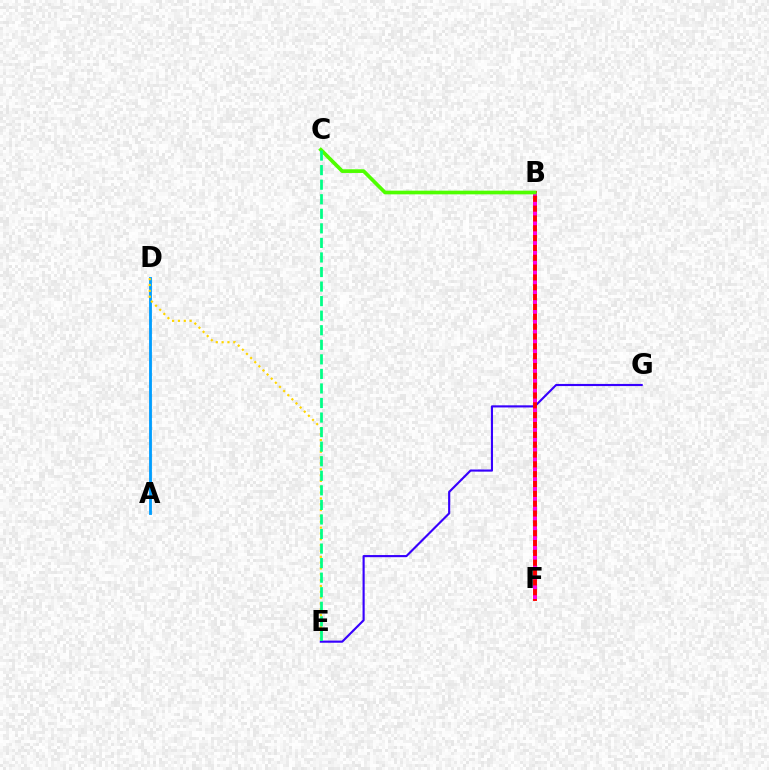{('A', 'D'): [{'color': '#009eff', 'line_style': 'solid', 'thickness': 2.04}], ('E', 'G'): [{'color': '#3700ff', 'line_style': 'solid', 'thickness': 1.54}], ('B', 'F'): [{'color': '#ff0000', 'line_style': 'solid', 'thickness': 2.83}, {'color': '#ff00ed', 'line_style': 'dotted', 'thickness': 2.67}], ('D', 'E'): [{'color': '#ffd500', 'line_style': 'dotted', 'thickness': 1.59}], ('B', 'C'): [{'color': '#4fff00', 'line_style': 'solid', 'thickness': 2.65}], ('C', 'E'): [{'color': '#00ff86', 'line_style': 'dashed', 'thickness': 1.98}]}